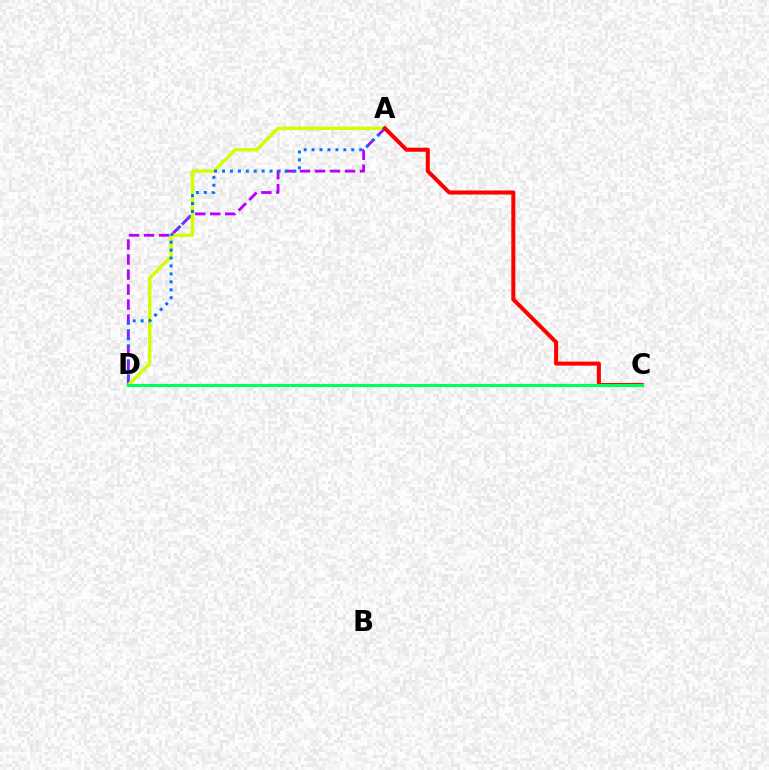{('A', 'D'): [{'color': '#b900ff', 'line_style': 'dashed', 'thickness': 2.04}, {'color': '#d1ff00', 'line_style': 'solid', 'thickness': 2.44}, {'color': '#0074ff', 'line_style': 'dotted', 'thickness': 2.15}], ('A', 'C'): [{'color': '#ff0000', 'line_style': 'solid', 'thickness': 2.9}], ('C', 'D'): [{'color': '#00ff5c', 'line_style': 'solid', 'thickness': 2.24}]}